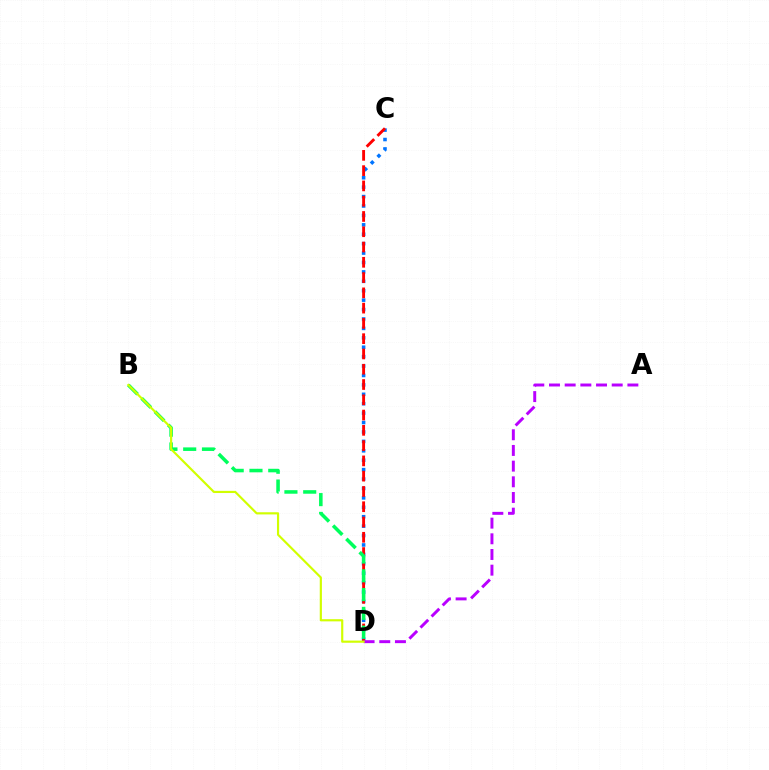{('C', 'D'): [{'color': '#0074ff', 'line_style': 'dotted', 'thickness': 2.56}, {'color': '#ff0000', 'line_style': 'dashed', 'thickness': 2.08}], ('B', 'D'): [{'color': '#00ff5c', 'line_style': 'dashed', 'thickness': 2.55}, {'color': '#d1ff00', 'line_style': 'solid', 'thickness': 1.56}], ('A', 'D'): [{'color': '#b900ff', 'line_style': 'dashed', 'thickness': 2.13}]}